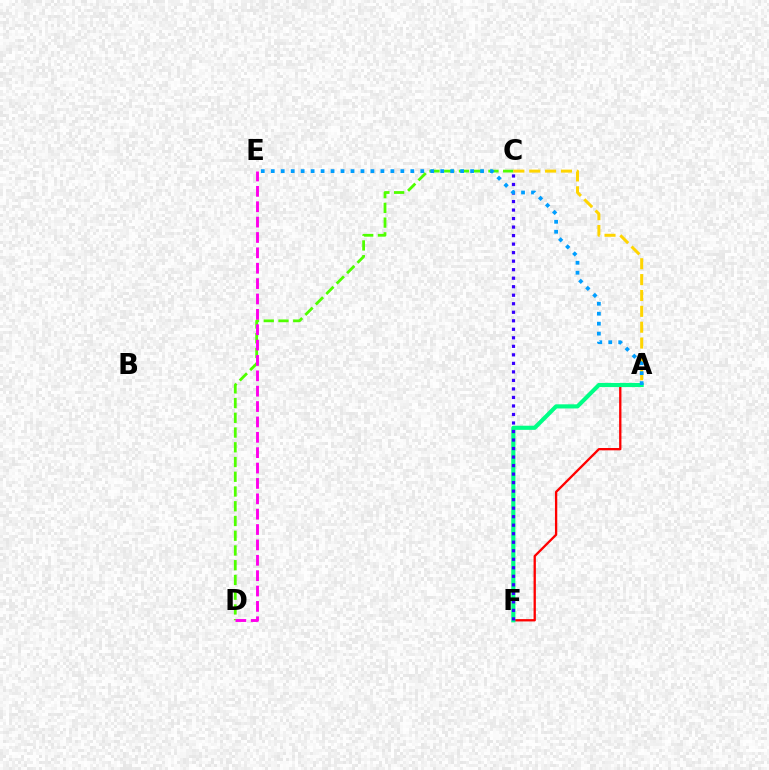{('C', 'D'): [{'color': '#4fff00', 'line_style': 'dashed', 'thickness': 2.0}], ('A', 'F'): [{'color': '#ff0000', 'line_style': 'solid', 'thickness': 1.67}, {'color': '#00ff86', 'line_style': 'solid', 'thickness': 2.97}], ('A', 'C'): [{'color': '#ffd500', 'line_style': 'dashed', 'thickness': 2.16}], ('D', 'E'): [{'color': '#ff00ed', 'line_style': 'dashed', 'thickness': 2.09}], ('C', 'F'): [{'color': '#3700ff', 'line_style': 'dotted', 'thickness': 2.31}], ('A', 'E'): [{'color': '#009eff', 'line_style': 'dotted', 'thickness': 2.71}]}